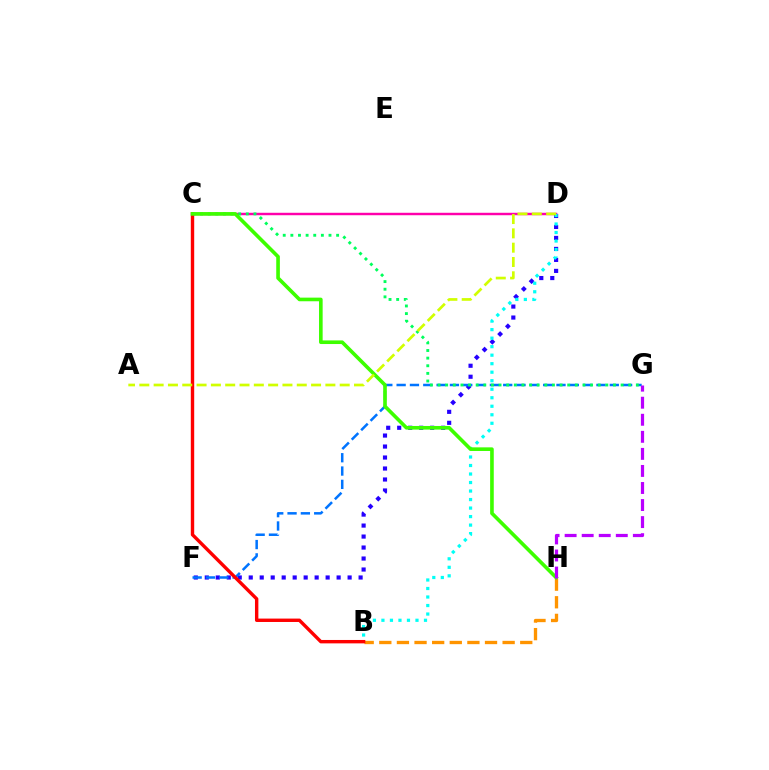{('D', 'F'): [{'color': '#2500ff', 'line_style': 'dotted', 'thickness': 2.99}], ('F', 'G'): [{'color': '#0074ff', 'line_style': 'dashed', 'thickness': 1.81}], ('C', 'D'): [{'color': '#ff00ac', 'line_style': 'solid', 'thickness': 1.76}], ('B', 'D'): [{'color': '#00fff6', 'line_style': 'dotted', 'thickness': 2.31}], ('B', 'H'): [{'color': '#ff9400', 'line_style': 'dashed', 'thickness': 2.39}], ('C', 'G'): [{'color': '#00ff5c', 'line_style': 'dotted', 'thickness': 2.07}], ('B', 'C'): [{'color': '#ff0000', 'line_style': 'solid', 'thickness': 2.45}], ('C', 'H'): [{'color': '#3dff00', 'line_style': 'solid', 'thickness': 2.61}], ('G', 'H'): [{'color': '#b900ff', 'line_style': 'dashed', 'thickness': 2.32}], ('A', 'D'): [{'color': '#d1ff00', 'line_style': 'dashed', 'thickness': 1.94}]}